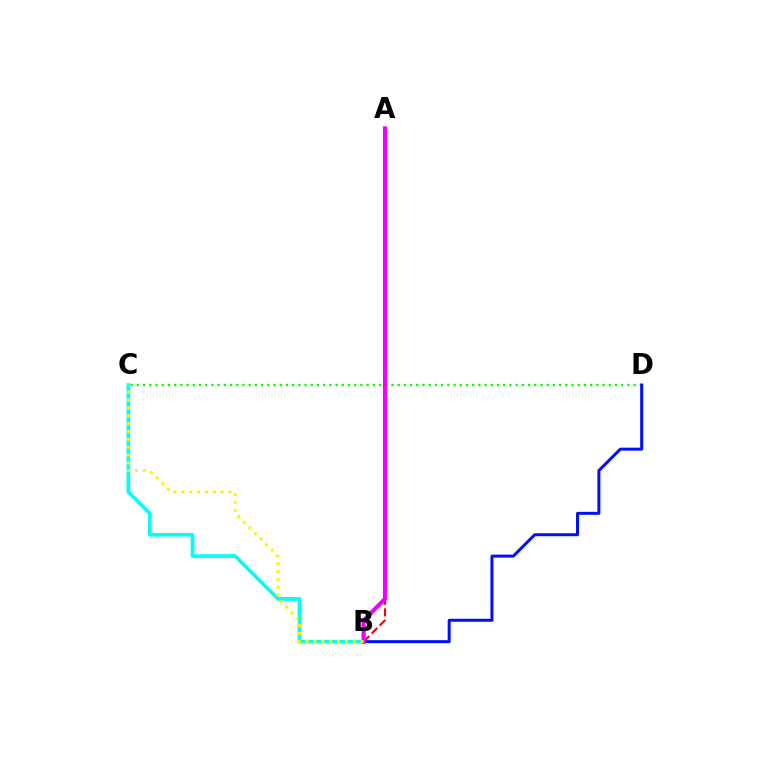{('C', 'D'): [{'color': '#08ff00', 'line_style': 'dotted', 'thickness': 1.69}], ('A', 'B'): [{'color': '#ff0000', 'line_style': 'dashed', 'thickness': 1.55}, {'color': '#ee00ff', 'line_style': 'solid', 'thickness': 2.95}], ('B', 'C'): [{'color': '#00fff6', 'line_style': 'solid', 'thickness': 2.65}, {'color': '#fcf500', 'line_style': 'dotted', 'thickness': 2.14}], ('B', 'D'): [{'color': '#0010ff', 'line_style': 'solid', 'thickness': 2.15}]}